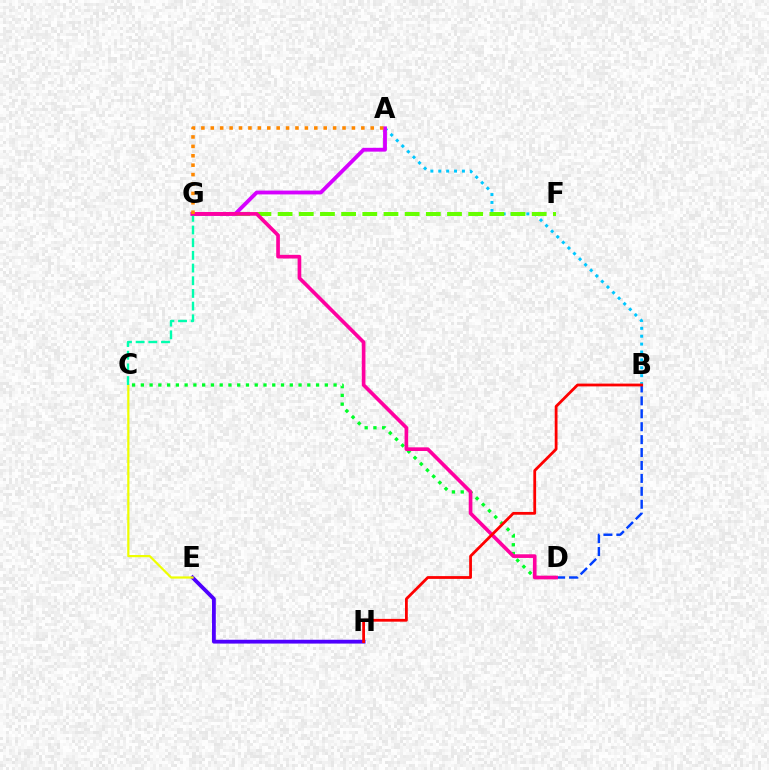{('A', 'B'): [{'color': '#00c7ff', 'line_style': 'dotted', 'thickness': 2.14}], ('F', 'G'): [{'color': '#66ff00', 'line_style': 'dashed', 'thickness': 2.88}], ('E', 'H'): [{'color': '#4f00ff', 'line_style': 'solid', 'thickness': 2.74}], ('A', 'G'): [{'color': '#d600ff', 'line_style': 'solid', 'thickness': 2.76}, {'color': '#ff8800', 'line_style': 'dotted', 'thickness': 2.56}], ('C', 'E'): [{'color': '#eeff00', 'line_style': 'solid', 'thickness': 1.59}], ('B', 'D'): [{'color': '#003fff', 'line_style': 'dashed', 'thickness': 1.76}], ('C', 'D'): [{'color': '#00ff27', 'line_style': 'dotted', 'thickness': 2.38}], ('C', 'G'): [{'color': '#00ffaf', 'line_style': 'dashed', 'thickness': 1.72}], ('D', 'G'): [{'color': '#ff00a0', 'line_style': 'solid', 'thickness': 2.64}], ('B', 'H'): [{'color': '#ff0000', 'line_style': 'solid', 'thickness': 2.01}]}